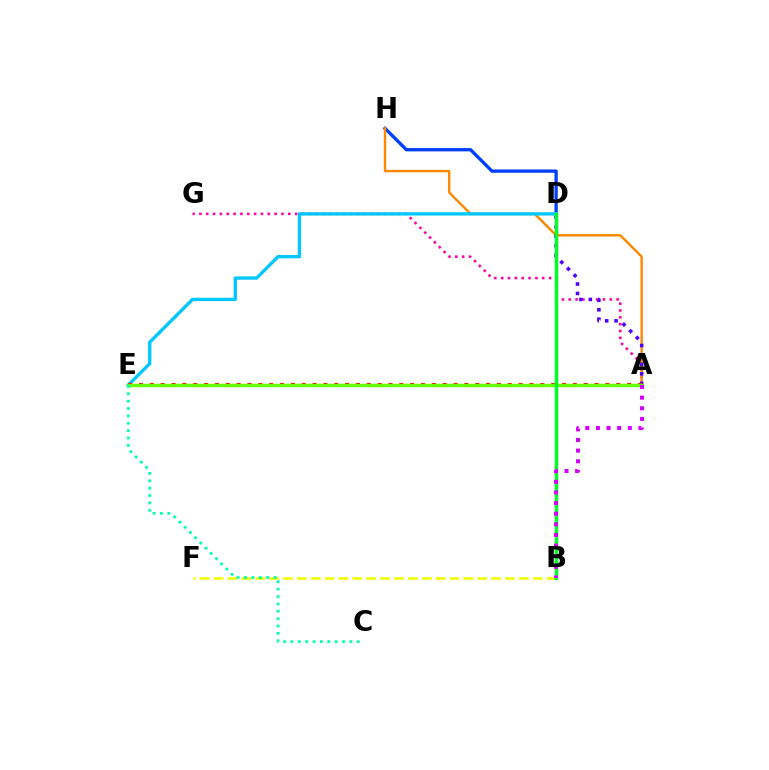{('D', 'H'): [{'color': '#003fff', 'line_style': 'solid', 'thickness': 2.38}], ('A', 'G'): [{'color': '#ff00a0', 'line_style': 'dotted', 'thickness': 1.86}], ('A', 'H'): [{'color': '#ff8800', 'line_style': 'solid', 'thickness': 1.74}], ('A', 'D'): [{'color': '#4f00ff', 'line_style': 'dotted', 'thickness': 2.56}], ('D', 'E'): [{'color': '#00c7ff', 'line_style': 'solid', 'thickness': 2.4}], ('A', 'E'): [{'color': '#ff0000', 'line_style': 'dotted', 'thickness': 2.95}, {'color': '#66ff00', 'line_style': 'solid', 'thickness': 2.49}], ('B', 'F'): [{'color': '#eeff00', 'line_style': 'dashed', 'thickness': 1.89}], ('B', 'D'): [{'color': '#00ff27', 'line_style': 'solid', 'thickness': 2.51}], ('C', 'E'): [{'color': '#00ffaf', 'line_style': 'dotted', 'thickness': 2.0}], ('A', 'B'): [{'color': '#d600ff', 'line_style': 'dotted', 'thickness': 2.89}]}